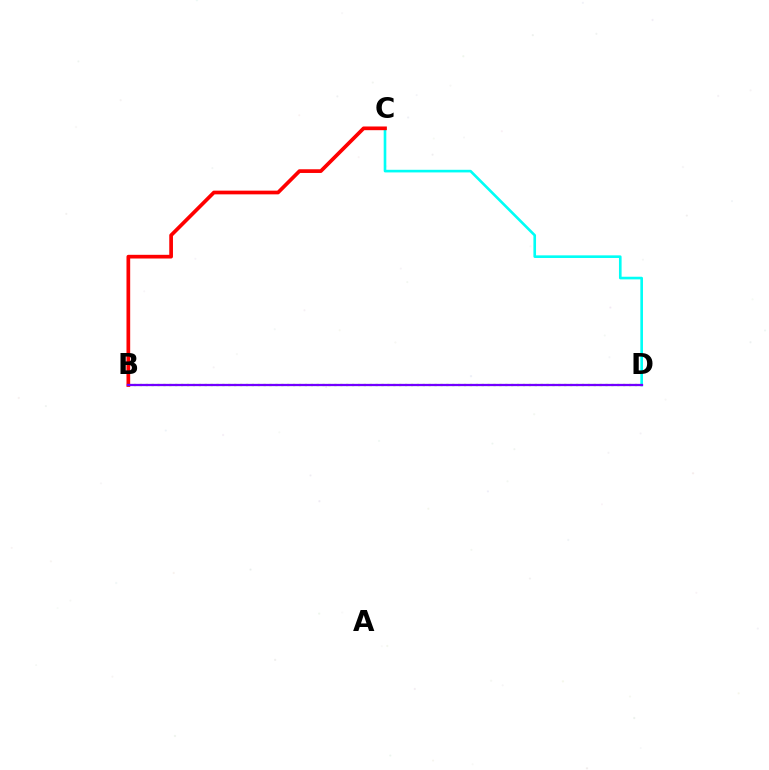{('C', 'D'): [{'color': '#00fff6', 'line_style': 'solid', 'thickness': 1.89}], ('B', 'D'): [{'color': '#84ff00', 'line_style': 'dotted', 'thickness': 1.6}, {'color': '#7200ff', 'line_style': 'solid', 'thickness': 1.64}], ('B', 'C'): [{'color': '#ff0000', 'line_style': 'solid', 'thickness': 2.66}]}